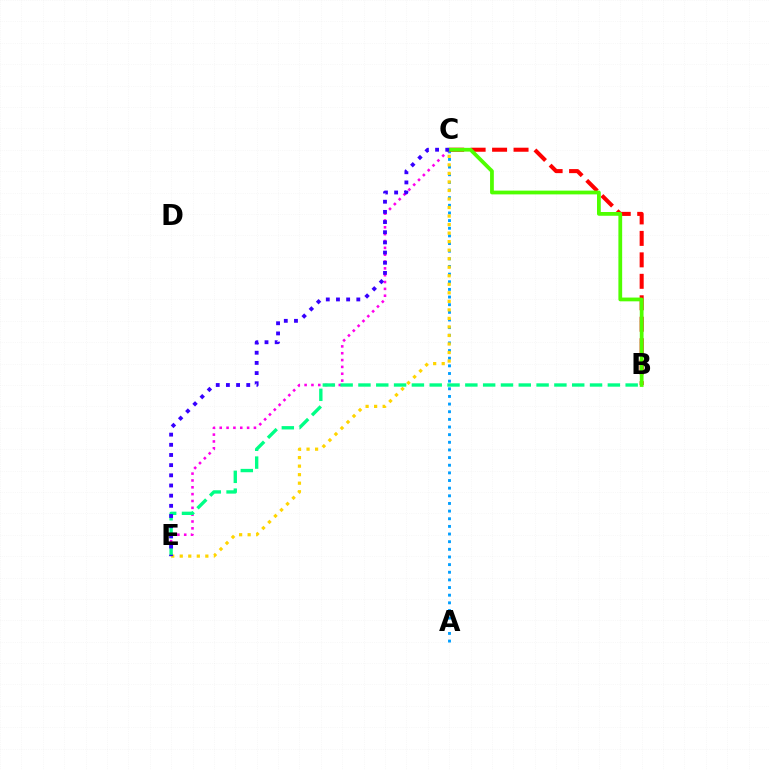{('A', 'C'): [{'color': '#009eff', 'line_style': 'dotted', 'thickness': 2.08}], ('C', 'E'): [{'color': '#ff00ed', 'line_style': 'dotted', 'thickness': 1.86}, {'color': '#ffd500', 'line_style': 'dotted', 'thickness': 2.32}, {'color': '#3700ff', 'line_style': 'dotted', 'thickness': 2.76}], ('B', 'C'): [{'color': '#ff0000', 'line_style': 'dashed', 'thickness': 2.92}, {'color': '#4fff00', 'line_style': 'solid', 'thickness': 2.71}], ('B', 'E'): [{'color': '#00ff86', 'line_style': 'dashed', 'thickness': 2.42}]}